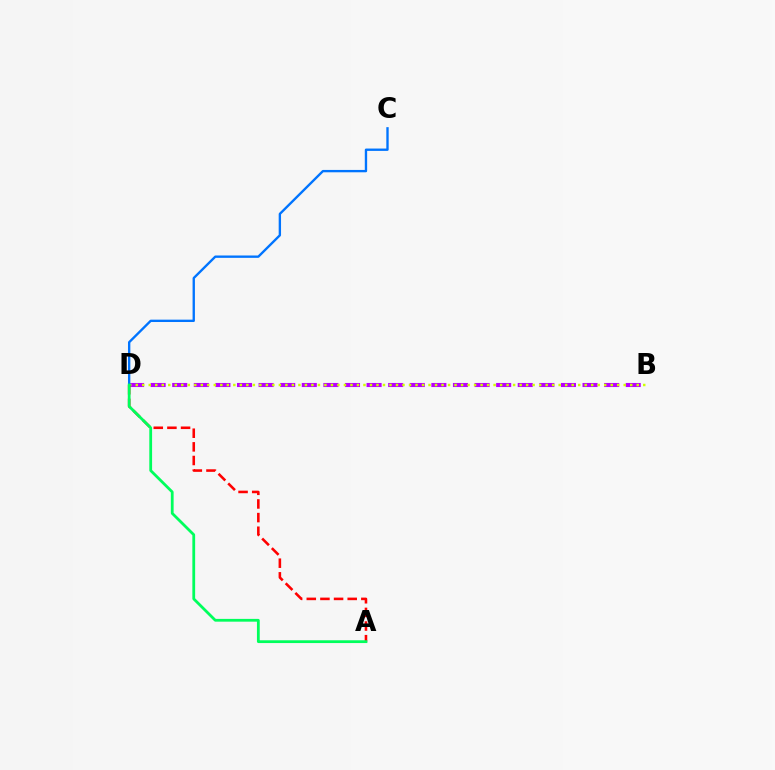{('B', 'D'): [{'color': '#b900ff', 'line_style': 'dashed', 'thickness': 2.93}, {'color': '#d1ff00', 'line_style': 'dotted', 'thickness': 1.77}], ('C', 'D'): [{'color': '#0074ff', 'line_style': 'solid', 'thickness': 1.7}], ('A', 'D'): [{'color': '#ff0000', 'line_style': 'dashed', 'thickness': 1.85}, {'color': '#00ff5c', 'line_style': 'solid', 'thickness': 2.0}]}